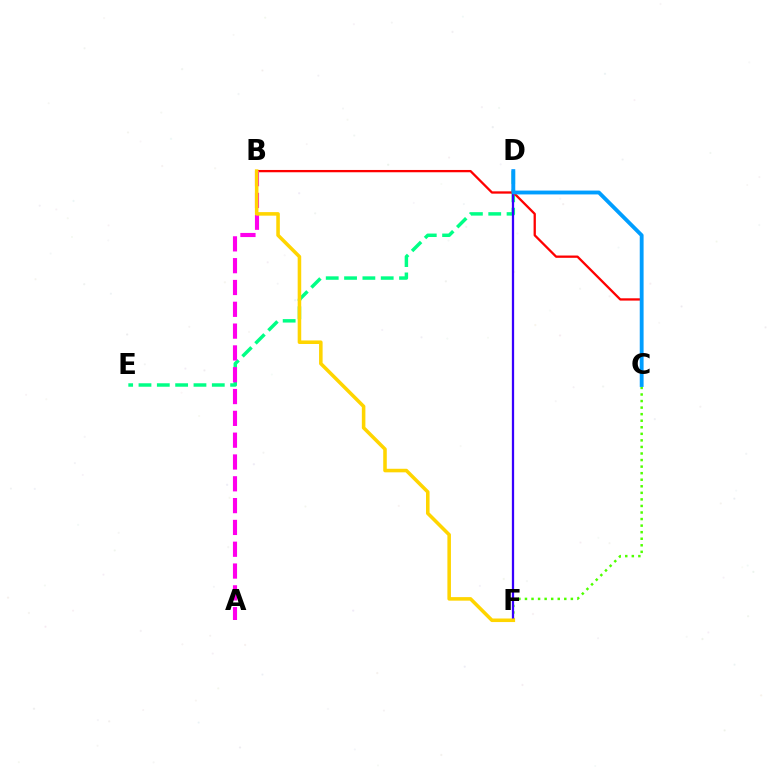{('D', 'E'): [{'color': '#00ff86', 'line_style': 'dashed', 'thickness': 2.49}], ('C', 'F'): [{'color': '#4fff00', 'line_style': 'dotted', 'thickness': 1.78}], ('D', 'F'): [{'color': '#3700ff', 'line_style': 'solid', 'thickness': 1.63}], ('B', 'C'): [{'color': '#ff0000', 'line_style': 'solid', 'thickness': 1.65}], ('A', 'B'): [{'color': '#ff00ed', 'line_style': 'dashed', 'thickness': 2.96}], ('C', 'D'): [{'color': '#009eff', 'line_style': 'solid', 'thickness': 2.77}], ('B', 'F'): [{'color': '#ffd500', 'line_style': 'solid', 'thickness': 2.56}]}